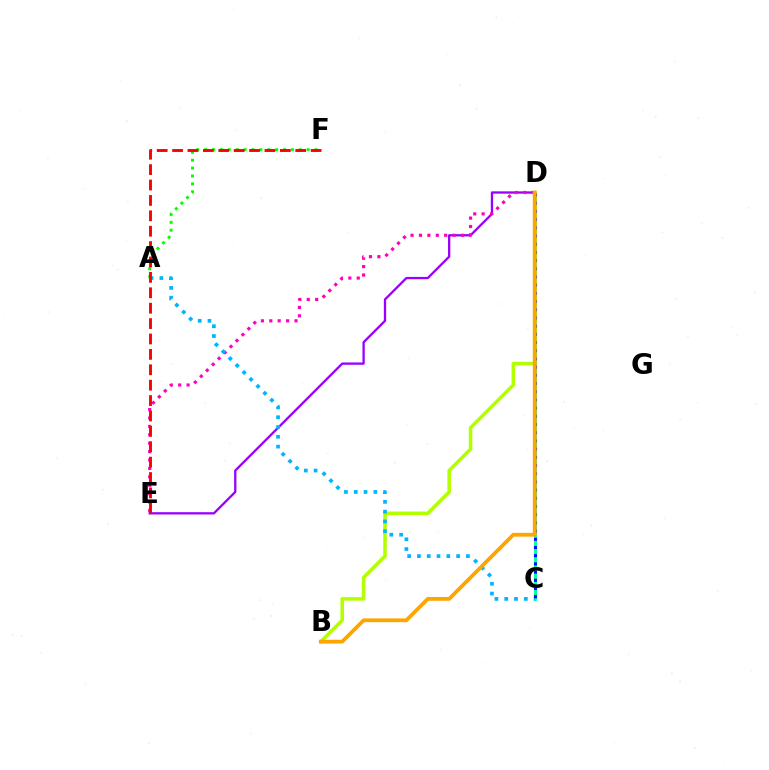{('A', 'F'): [{'color': '#08ff00', 'line_style': 'dotted', 'thickness': 2.14}], ('D', 'E'): [{'color': '#9b00ff', 'line_style': 'solid', 'thickness': 1.66}, {'color': '#ff00bd', 'line_style': 'dotted', 'thickness': 2.28}], ('C', 'D'): [{'color': '#00ff9d', 'line_style': 'solid', 'thickness': 2.09}, {'color': '#0010ff', 'line_style': 'dotted', 'thickness': 2.23}], ('B', 'D'): [{'color': '#b3ff00', 'line_style': 'solid', 'thickness': 2.56}, {'color': '#ffa500', 'line_style': 'solid', 'thickness': 2.74}], ('A', 'C'): [{'color': '#00b5ff', 'line_style': 'dotted', 'thickness': 2.66}], ('E', 'F'): [{'color': '#ff0000', 'line_style': 'dashed', 'thickness': 2.09}]}